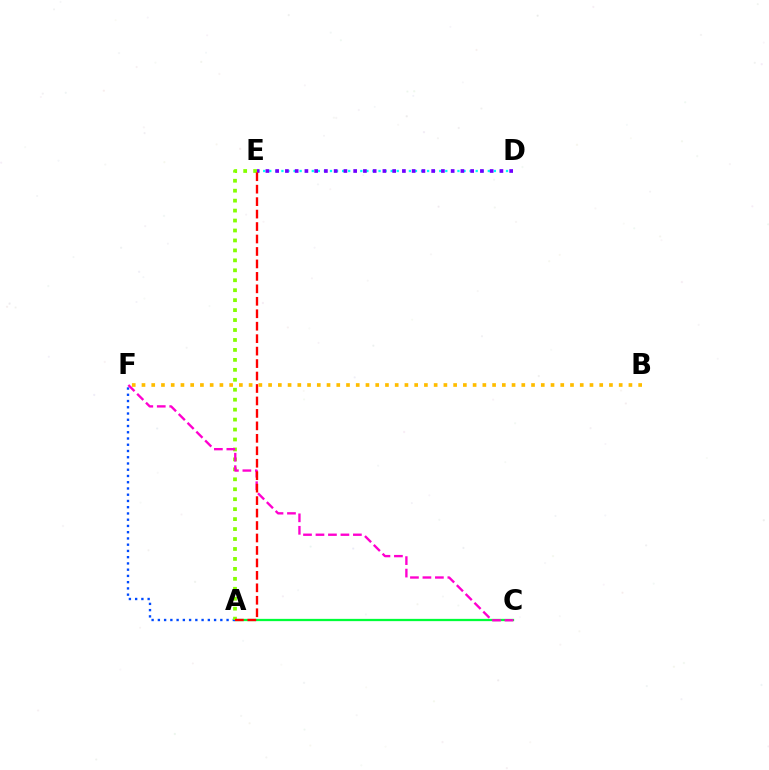{('A', 'C'): [{'color': '#00ff39', 'line_style': 'solid', 'thickness': 1.64}], ('A', 'F'): [{'color': '#004bff', 'line_style': 'dotted', 'thickness': 1.7}], ('A', 'E'): [{'color': '#84ff00', 'line_style': 'dotted', 'thickness': 2.7}, {'color': '#ff0000', 'line_style': 'dashed', 'thickness': 1.69}], ('D', 'E'): [{'color': '#00fff6', 'line_style': 'dotted', 'thickness': 1.65}, {'color': '#7200ff', 'line_style': 'dotted', 'thickness': 2.65}], ('C', 'F'): [{'color': '#ff00cf', 'line_style': 'dashed', 'thickness': 1.69}], ('B', 'F'): [{'color': '#ffbd00', 'line_style': 'dotted', 'thickness': 2.65}]}